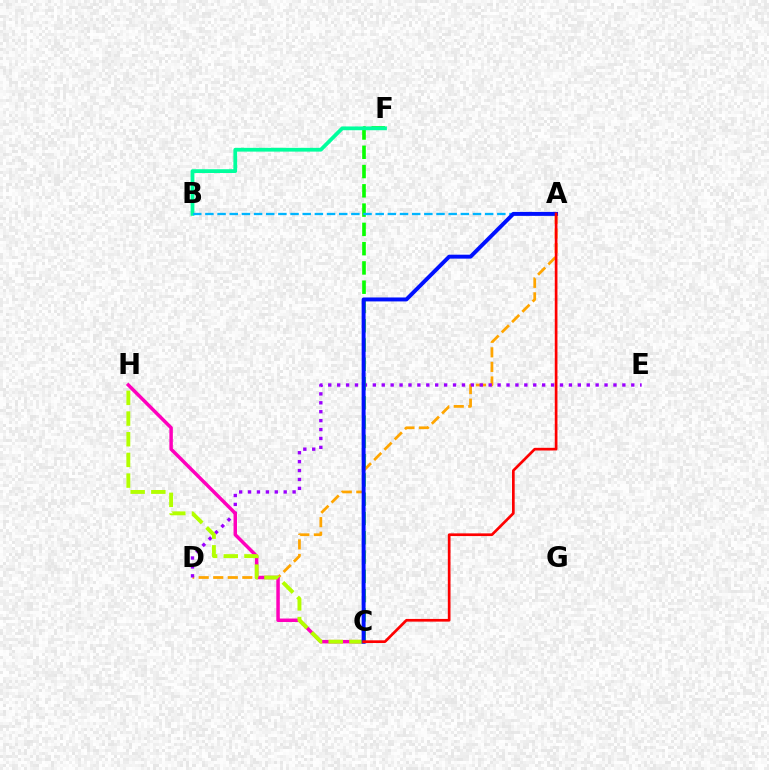{('A', 'D'): [{'color': '#ffa500', 'line_style': 'dashed', 'thickness': 1.98}], ('D', 'E'): [{'color': '#9b00ff', 'line_style': 'dotted', 'thickness': 2.42}], ('C', 'H'): [{'color': '#ff00bd', 'line_style': 'solid', 'thickness': 2.51}, {'color': '#b3ff00', 'line_style': 'dashed', 'thickness': 2.81}], ('C', 'F'): [{'color': '#08ff00', 'line_style': 'dashed', 'thickness': 2.62}], ('B', 'F'): [{'color': '#00ff9d', 'line_style': 'solid', 'thickness': 2.72}], ('A', 'B'): [{'color': '#00b5ff', 'line_style': 'dashed', 'thickness': 1.65}], ('A', 'C'): [{'color': '#0010ff', 'line_style': 'solid', 'thickness': 2.84}, {'color': '#ff0000', 'line_style': 'solid', 'thickness': 1.94}]}